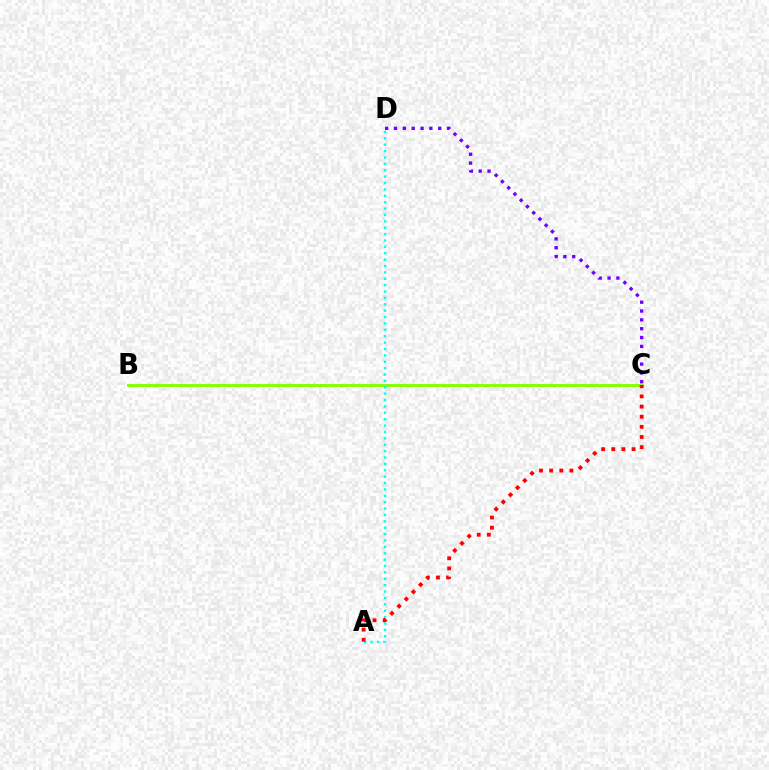{('B', 'C'): [{'color': '#84ff00', 'line_style': 'solid', 'thickness': 2.07}], ('A', 'D'): [{'color': '#00fff6', 'line_style': 'dotted', 'thickness': 1.73}], ('A', 'C'): [{'color': '#ff0000', 'line_style': 'dotted', 'thickness': 2.76}], ('C', 'D'): [{'color': '#7200ff', 'line_style': 'dotted', 'thickness': 2.4}]}